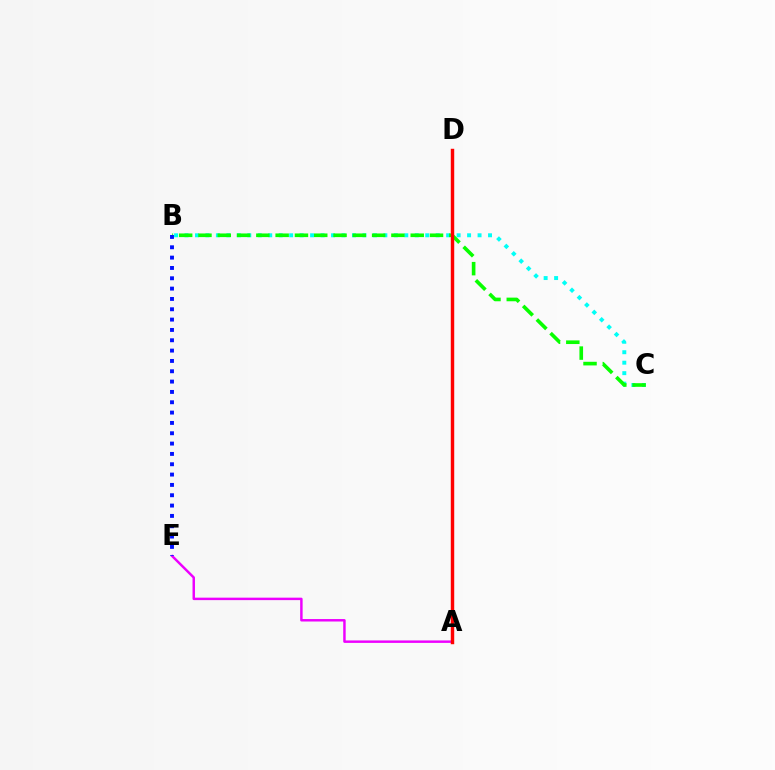{('B', 'C'): [{'color': '#00fff6', 'line_style': 'dotted', 'thickness': 2.84}, {'color': '#08ff00', 'line_style': 'dashed', 'thickness': 2.62}], ('A', 'E'): [{'color': '#ee00ff', 'line_style': 'solid', 'thickness': 1.77}], ('A', 'D'): [{'color': '#fcf500', 'line_style': 'solid', 'thickness': 2.0}, {'color': '#ff0000', 'line_style': 'solid', 'thickness': 2.47}], ('B', 'E'): [{'color': '#0010ff', 'line_style': 'dotted', 'thickness': 2.81}]}